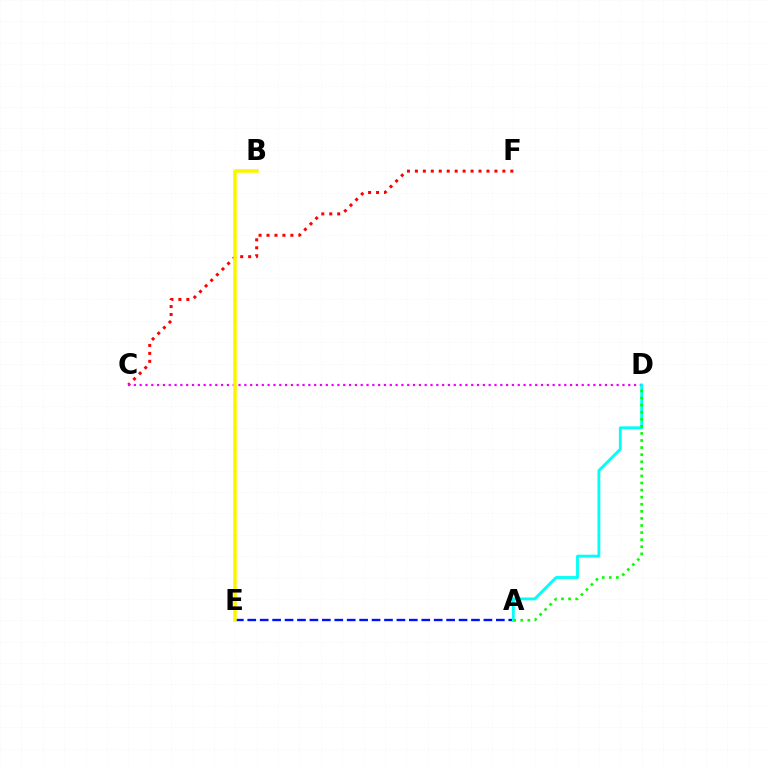{('C', 'F'): [{'color': '#ff0000', 'line_style': 'dotted', 'thickness': 2.16}], ('A', 'E'): [{'color': '#0010ff', 'line_style': 'dashed', 'thickness': 1.69}], ('C', 'D'): [{'color': '#ee00ff', 'line_style': 'dotted', 'thickness': 1.58}], ('A', 'D'): [{'color': '#00fff6', 'line_style': 'solid', 'thickness': 2.05}, {'color': '#08ff00', 'line_style': 'dotted', 'thickness': 1.92}], ('B', 'E'): [{'color': '#fcf500', 'line_style': 'solid', 'thickness': 2.53}]}